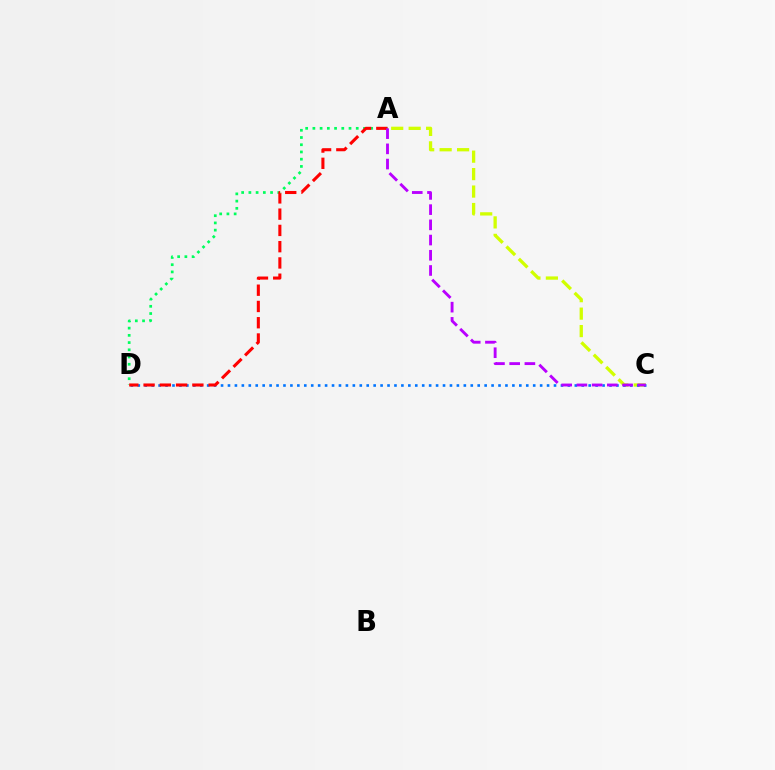{('A', 'D'): [{'color': '#00ff5c', 'line_style': 'dotted', 'thickness': 1.96}, {'color': '#ff0000', 'line_style': 'dashed', 'thickness': 2.21}], ('A', 'C'): [{'color': '#d1ff00', 'line_style': 'dashed', 'thickness': 2.37}, {'color': '#b900ff', 'line_style': 'dashed', 'thickness': 2.07}], ('C', 'D'): [{'color': '#0074ff', 'line_style': 'dotted', 'thickness': 1.88}]}